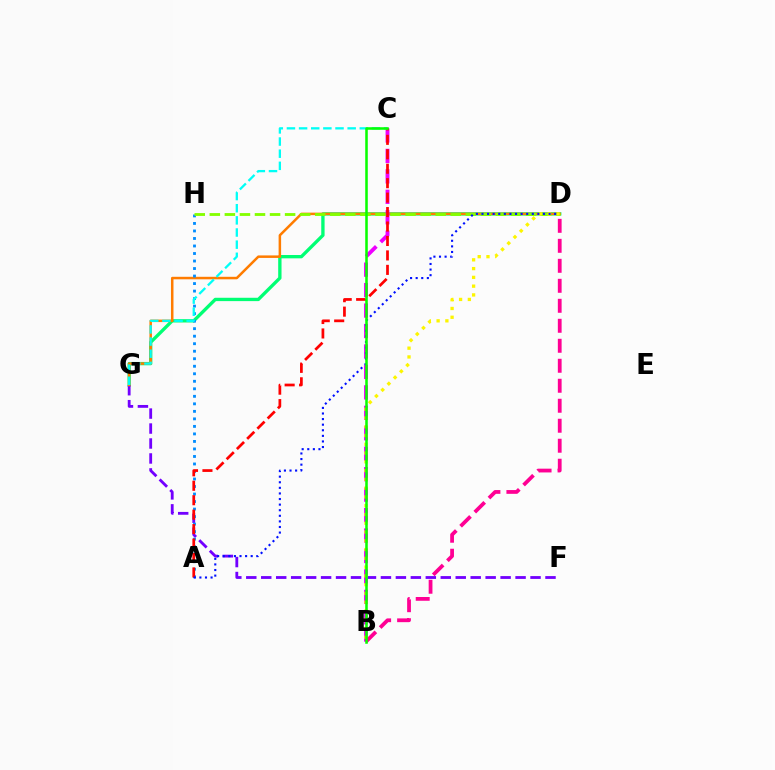{('D', 'G'): [{'color': '#00ff74', 'line_style': 'solid', 'thickness': 2.4}, {'color': '#ff7c00', 'line_style': 'solid', 'thickness': 1.81}], ('F', 'G'): [{'color': '#7200ff', 'line_style': 'dashed', 'thickness': 2.03}], ('A', 'H'): [{'color': '#008cff', 'line_style': 'dotted', 'thickness': 2.04}], ('B', 'C'): [{'color': '#ee00ff', 'line_style': 'dashed', 'thickness': 2.78}, {'color': '#08ff00', 'line_style': 'solid', 'thickness': 1.83}], ('D', 'H'): [{'color': '#84ff00', 'line_style': 'dashed', 'thickness': 2.05}], ('A', 'C'): [{'color': '#ff0000', 'line_style': 'dashed', 'thickness': 1.96}], ('B', 'D'): [{'color': '#fcf500', 'line_style': 'dotted', 'thickness': 2.38}, {'color': '#ff0094', 'line_style': 'dashed', 'thickness': 2.72}], ('A', 'D'): [{'color': '#0010ff', 'line_style': 'dotted', 'thickness': 1.52}], ('C', 'G'): [{'color': '#00fff6', 'line_style': 'dashed', 'thickness': 1.65}]}